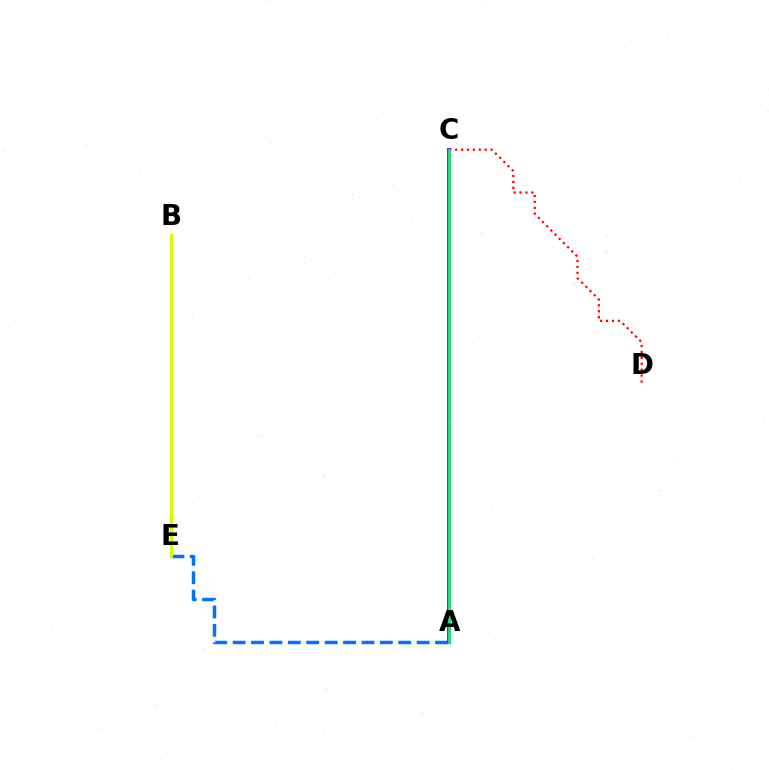{('C', 'D'): [{'color': '#ff0000', 'line_style': 'dotted', 'thickness': 1.61}], ('A', 'E'): [{'color': '#0074ff', 'line_style': 'dashed', 'thickness': 2.5}], ('B', 'E'): [{'color': '#d1ff00', 'line_style': 'solid', 'thickness': 2.3}], ('A', 'C'): [{'color': '#b900ff', 'line_style': 'solid', 'thickness': 2.93}, {'color': '#00ff5c', 'line_style': 'solid', 'thickness': 1.89}]}